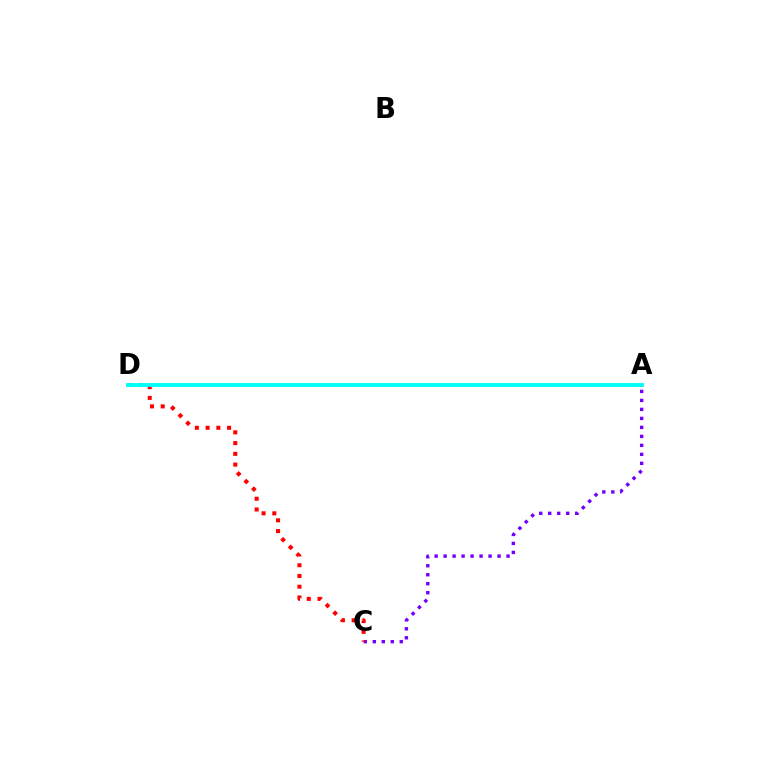{('A', 'D'): [{'color': '#84ff00', 'line_style': 'dashed', 'thickness': 1.61}, {'color': '#00fff6', 'line_style': 'solid', 'thickness': 2.82}], ('A', 'C'): [{'color': '#7200ff', 'line_style': 'dotted', 'thickness': 2.44}], ('C', 'D'): [{'color': '#ff0000', 'line_style': 'dotted', 'thickness': 2.92}]}